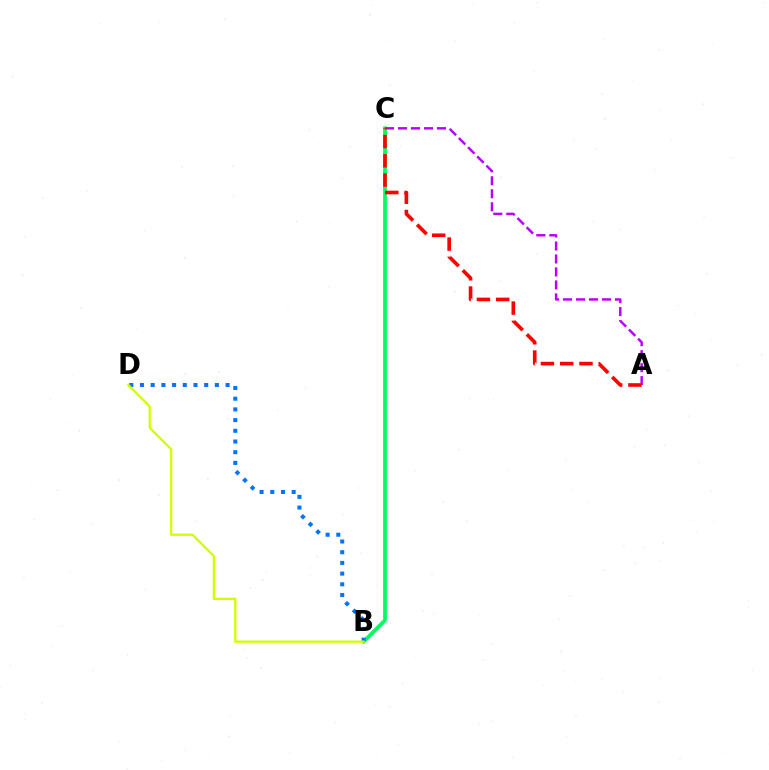{('B', 'C'): [{'color': '#00ff5c', 'line_style': 'solid', 'thickness': 2.7}], ('B', 'D'): [{'color': '#0074ff', 'line_style': 'dotted', 'thickness': 2.91}, {'color': '#d1ff00', 'line_style': 'solid', 'thickness': 1.67}], ('A', 'C'): [{'color': '#b900ff', 'line_style': 'dashed', 'thickness': 1.76}, {'color': '#ff0000', 'line_style': 'dashed', 'thickness': 2.62}]}